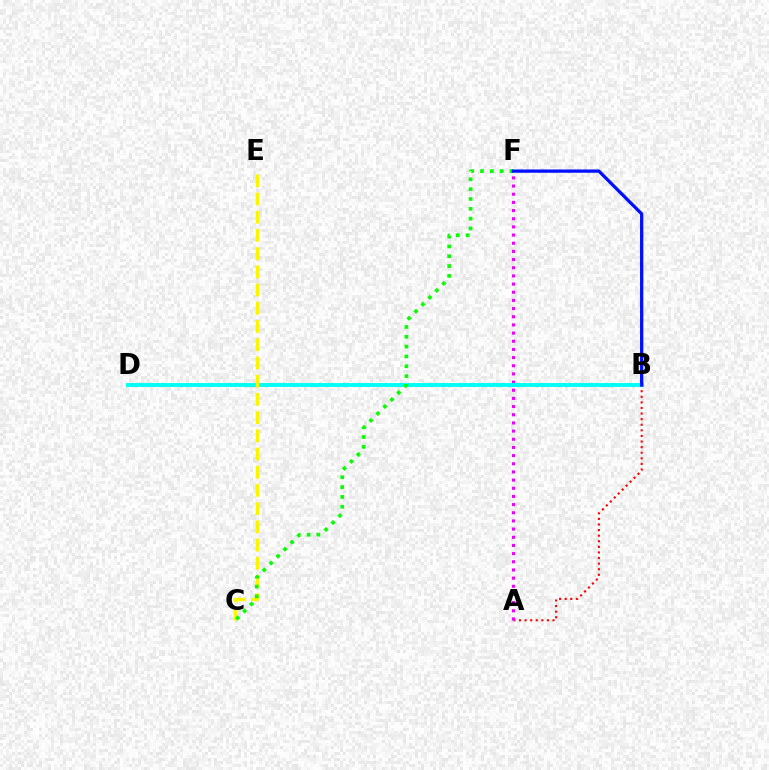{('A', 'B'): [{'color': '#ff0000', 'line_style': 'dotted', 'thickness': 1.52}], ('A', 'F'): [{'color': '#ee00ff', 'line_style': 'dotted', 'thickness': 2.22}], ('B', 'D'): [{'color': '#00fff6', 'line_style': 'solid', 'thickness': 2.83}], ('C', 'E'): [{'color': '#fcf500', 'line_style': 'dashed', 'thickness': 2.47}], ('C', 'F'): [{'color': '#08ff00', 'line_style': 'dotted', 'thickness': 2.67}], ('B', 'F'): [{'color': '#0010ff', 'line_style': 'solid', 'thickness': 2.36}]}